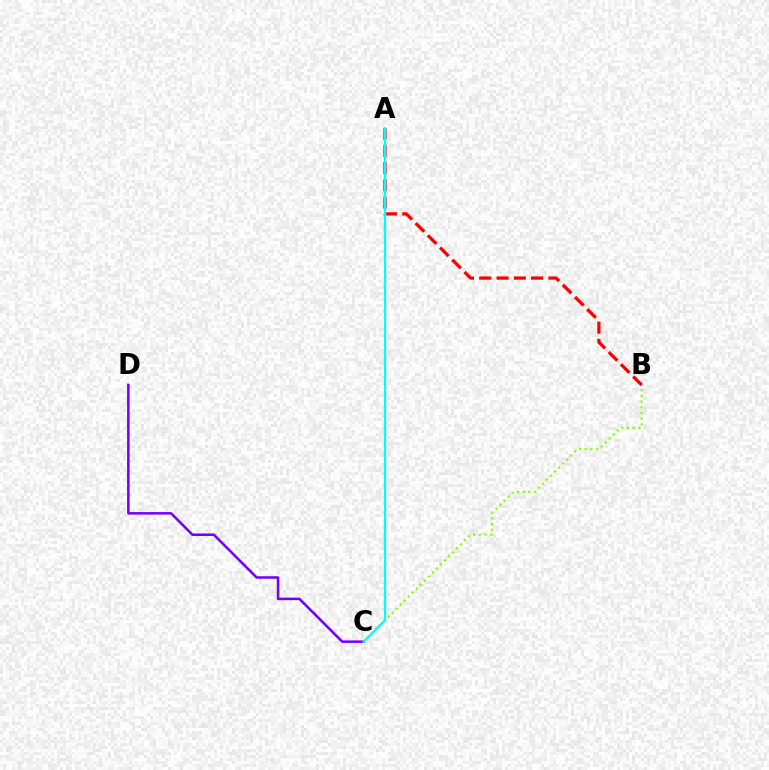{('B', 'C'): [{'color': '#84ff00', 'line_style': 'dotted', 'thickness': 1.55}], ('A', 'B'): [{'color': '#ff0000', 'line_style': 'dashed', 'thickness': 2.35}], ('C', 'D'): [{'color': '#7200ff', 'line_style': 'solid', 'thickness': 1.82}], ('A', 'C'): [{'color': '#00fff6', 'line_style': 'solid', 'thickness': 1.65}]}